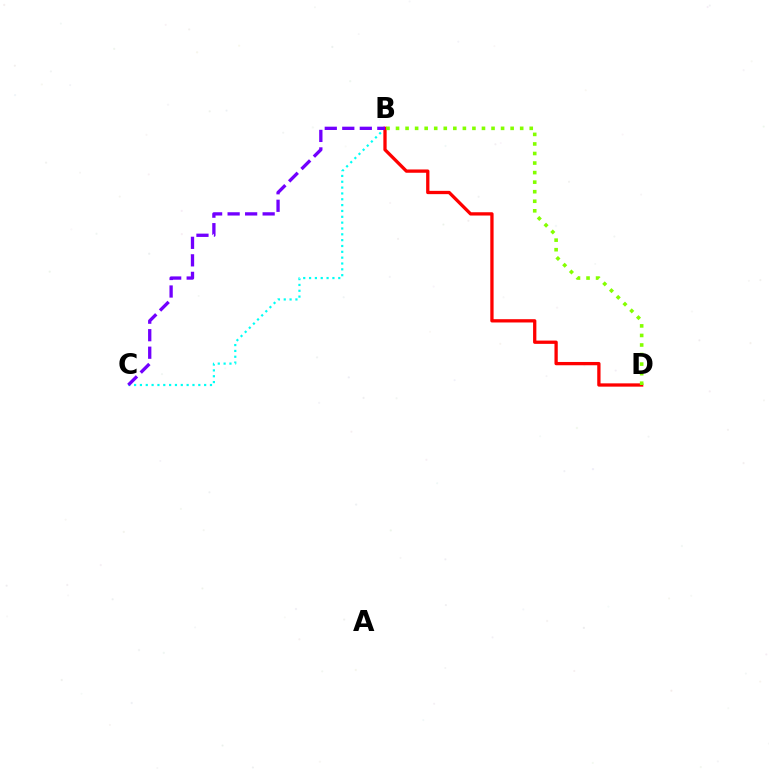{('B', 'C'): [{'color': '#00fff6', 'line_style': 'dotted', 'thickness': 1.59}, {'color': '#7200ff', 'line_style': 'dashed', 'thickness': 2.38}], ('B', 'D'): [{'color': '#ff0000', 'line_style': 'solid', 'thickness': 2.37}, {'color': '#84ff00', 'line_style': 'dotted', 'thickness': 2.59}]}